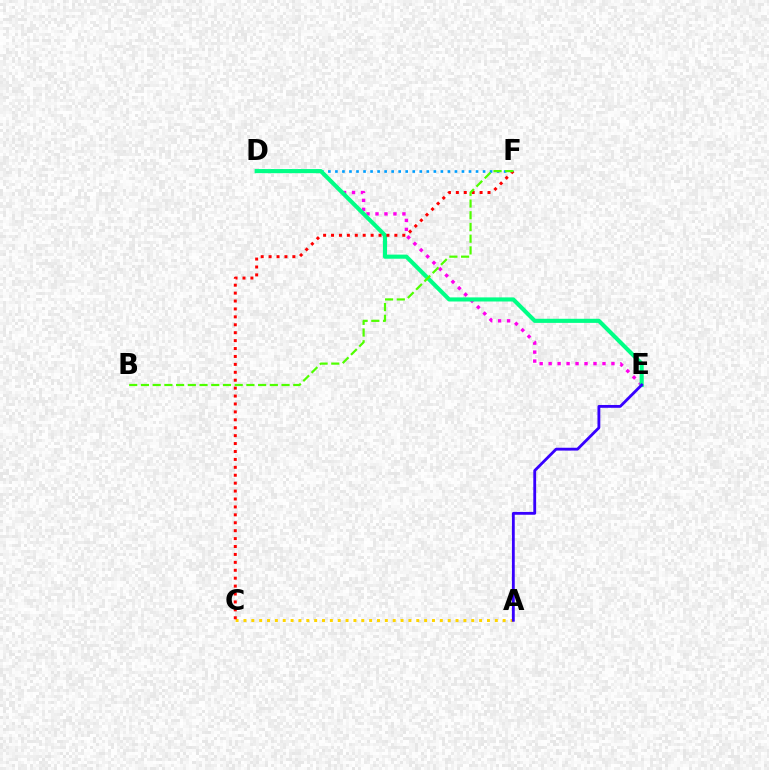{('D', 'F'): [{'color': '#009eff', 'line_style': 'dotted', 'thickness': 1.91}], ('A', 'C'): [{'color': '#ffd500', 'line_style': 'dotted', 'thickness': 2.13}], ('D', 'E'): [{'color': '#ff00ed', 'line_style': 'dotted', 'thickness': 2.44}, {'color': '#00ff86', 'line_style': 'solid', 'thickness': 2.95}], ('C', 'F'): [{'color': '#ff0000', 'line_style': 'dotted', 'thickness': 2.15}], ('A', 'E'): [{'color': '#3700ff', 'line_style': 'solid', 'thickness': 2.04}], ('B', 'F'): [{'color': '#4fff00', 'line_style': 'dashed', 'thickness': 1.59}]}